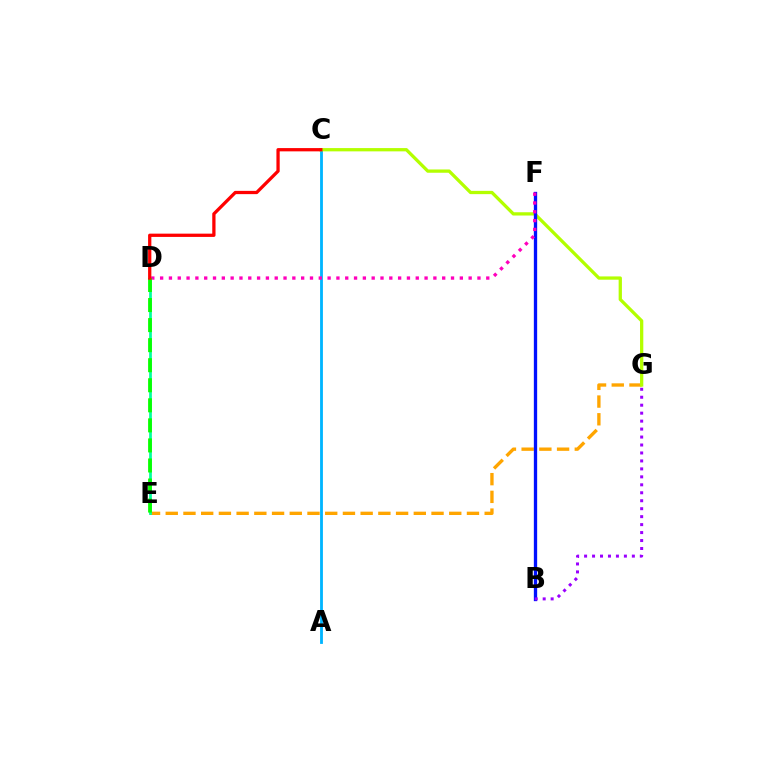{('A', 'C'): [{'color': '#00b5ff', 'line_style': 'solid', 'thickness': 2.03}], ('E', 'G'): [{'color': '#ffa500', 'line_style': 'dashed', 'thickness': 2.41}], ('C', 'G'): [{'color': '#b3ff00', 'line_style': 'solid', 'thickness': 2.36}], ('D', 'E'): [{'color': '#00ff9d', 'line_style': 'solid', 'thickness': 1.97}, {'color': '#08ff00', 'line_style': 'dashed', 'thickness': 2.72}], ('B', 'F'): [{'color': '#0010ff', 'line_style': 'solid', 'thickness': 2.39}], ('D', 'F'): [{'color': '#ff00bd', 'line_style': 'dotted', 'thickness': 2.39}], ('C', 'D'): [{'color': '#ff0000', 'line_style': 'solid', 'thickness': 2.35}], ('B', 'G'): [{'color': '#9b00ff', 'line_style': 'dotted', 'thickness': 2.16}]}